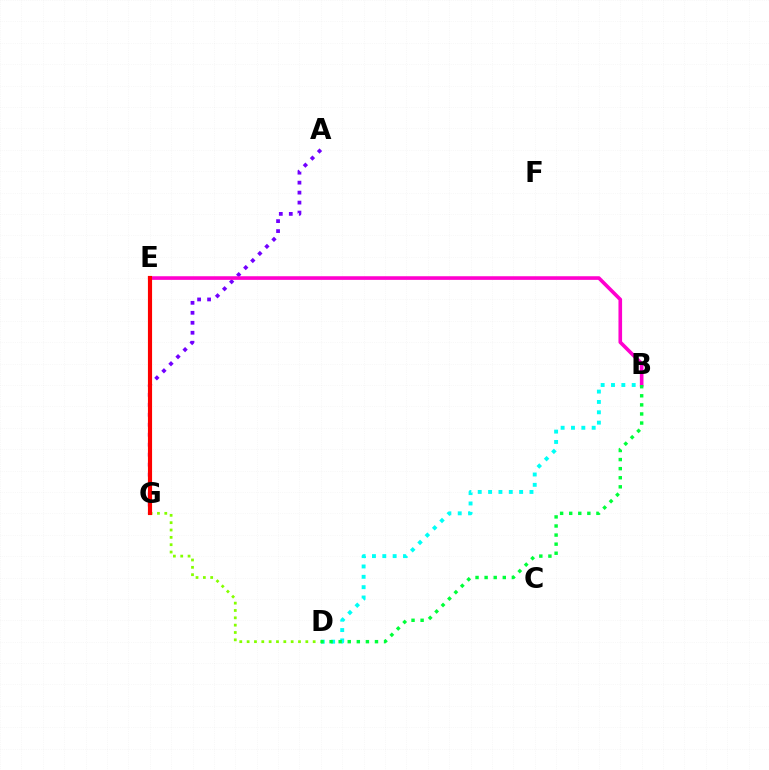{('E', 'G'): [{'color': '#004bff', 'line_style': 'solid', 'thickness': 1.76}, {'color': '#ffbd00', 'line_style': 'solid', 'thickness': 2.95}, {'color': '#ff0000', 'line_style': 'solid', 'thickness': 2.95}], ('A', 'G'): [{'color': '#7200ff', 'line_style': 'dotted', 'thickness': 2.71}], ('D', 'G'): [{'color': '#84ff00', 'line_style': 'dotted', 'thickness': 1.99}], ('B', 'E'): [{'color': '#ff00cf', 'line_style': 'solid', 'thickness': 2.61}], ('B', 'D'): [{'color': '#00fff6', 'line_style': 'dotted', 'thickness': 2.81}, {'color': '#00ff39', 'line_style': 'dotted', 'thickness': 2.47}]}